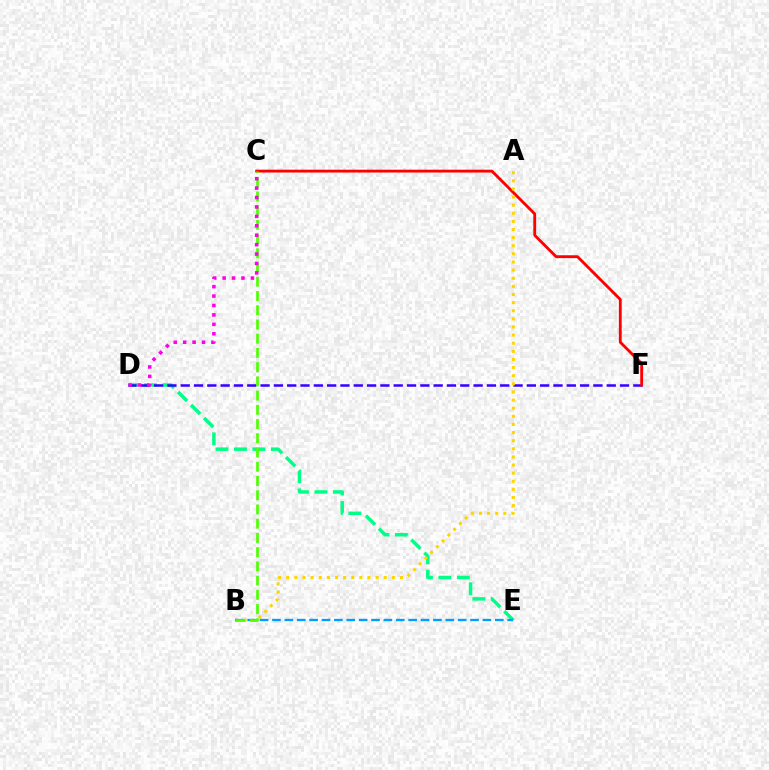{('D', 'E'): [{'color': '#00ff86', 'line_style': 'dashed', 'thickness': 2.51}], ('D', 'F'): [{'color': '#3700ff', 'line_style': 'dashed', 'thickness': 1.81}], ('C', 'F'): [{'color': '#ff0000', 'line_style': 'solid', 'thickness': 2.04}], ('A', 'B'): [{'color': '#ffd500', 'line_style': 'dotted', 'thickness': 2.21}], ('B', 'E'): [{'color': '#009eff', 'line_style': 'dashed', 'thickness': 1.68}], ('B', 'C'): [{'color': '#4fff00', 'line_style': 'dashed', 'thickness': 1.93}], ('C', 'D'): [{'color': '#ff00ed', 'line_style': 'dotted', 'thickness': 2.56}]}